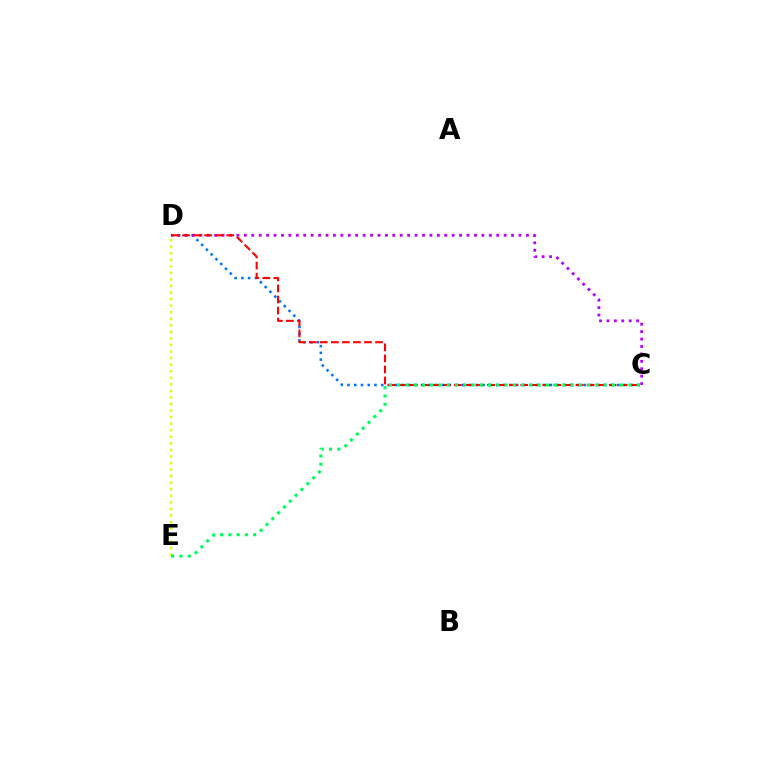{('C', 'D'): [{'color': '#0074ff', 'line_style': 'dotted', 'thickness': 1.83}, {'color': '#b900ff', 'line_style': 'dotted', 'thickness': 2.02}, {'color': '#ff0000', 'line_style': 'dashed', 'thickness': 1.5}], ('D', 'E'): [{'color': '#d1ff00', 'line_style': 'dotted', 'thickness': 1.78}], ('C', 'E'): [{'color': '#00ff5c', 'line_style': 'dotted', 'thickness': 2.24}]}